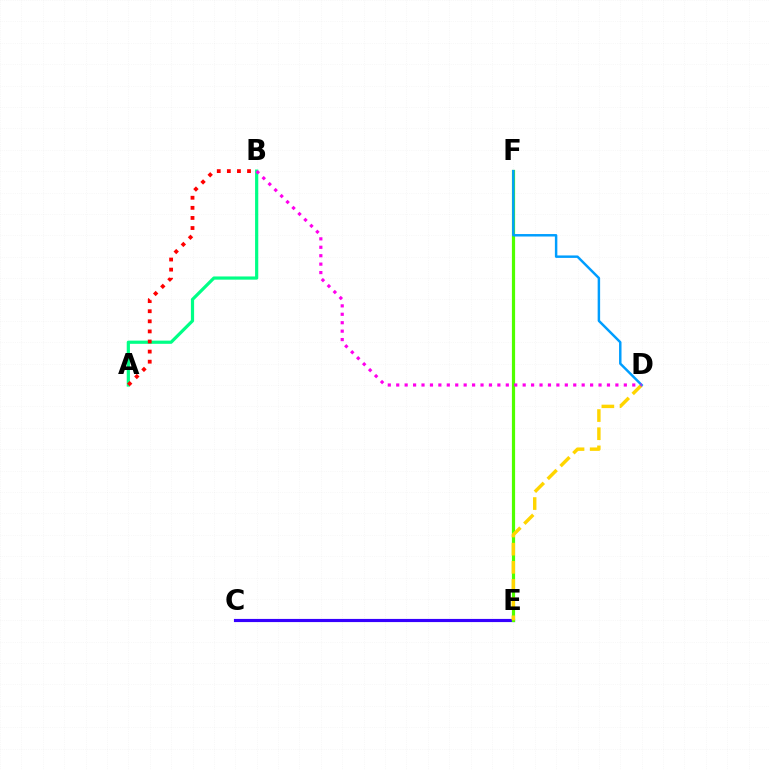{('A', 'B'): [{'color': '#00ff86', 'line_style': 'solid', 'thickness': 2.3}, {'color': '#ff0000', 'line_style': 'dotted', 'thickness': 2.74}], ('C', 'E'): [{'color': '#3700ff', 'line_style': 'solid', 'thickness': 2.27}], ('E', 'F'): [{'color': '#4fff00', 'line_style': 'solid', 'thickness': 2.31}], ('D', 'E'): [{'color': '#ffd500', 'line_style': 'dashed', 'thickness': 2.47}], ('D', 'F'): [{'color': '#009eff', 'line_style': 'solid', 'thickness': 1.77}], ('B', 'D'): [{'color': '#ff00ed', 'line_style': 'dotted', 'thickness': 2.29}]}